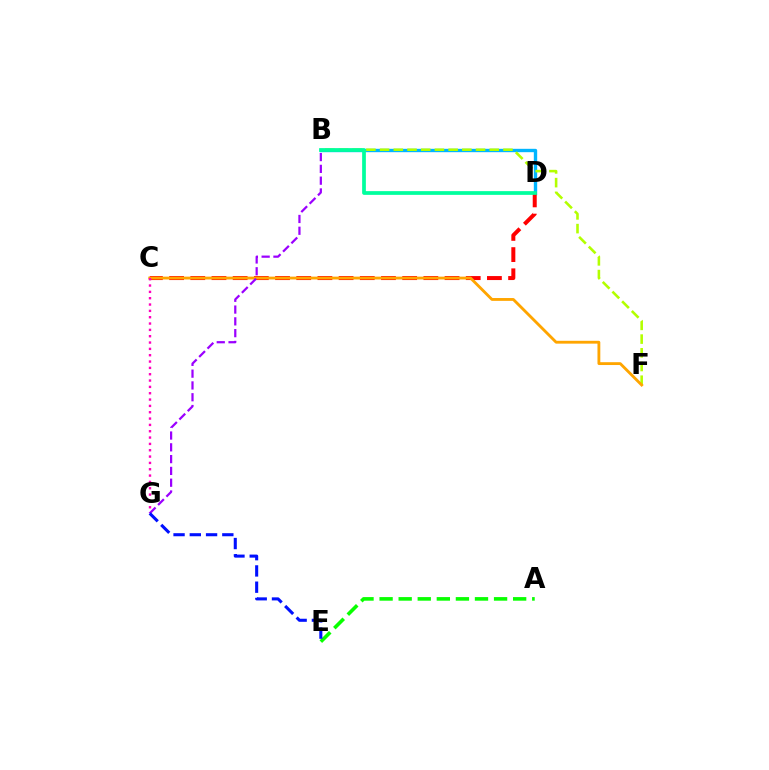{('B', 'D'): [{'color': '#00b5ff', 'line_style': 'solid', 'thickness': 2.42}, {'color': '#00ff9d', 'line_style': 'solid', 'thickness': 2.68}], ('B', 'F'): [{'color': '#b3ff00', 'line_style': 'dashed', 'thickness': 1.86}], ('C', 'D'): [{'color': '#ff0000', 'line_style': 'dashed', 'thickness': 2.88}], ('C', 'F'): [{'color': '#ffa500', 'line_style': 'solid', 'thickness': 2.04}], ('A', 'E'): [{'color': '#08ff00', 'line_style': 'dashed', 'thickness': 2.59}], ('C', 'G'): [{'color': '#ff00bd', 'line_style': 'dotted', 'thickness': 1.72}], ('B', 'G'): [{'color': '#9b00ff', 'line_style': 'dashed', 'thickness': 1.6}], ('E', 'G'): [{'color': '#0010ff', 'line_style': 'dashed', 'thickness': 2.21}]}